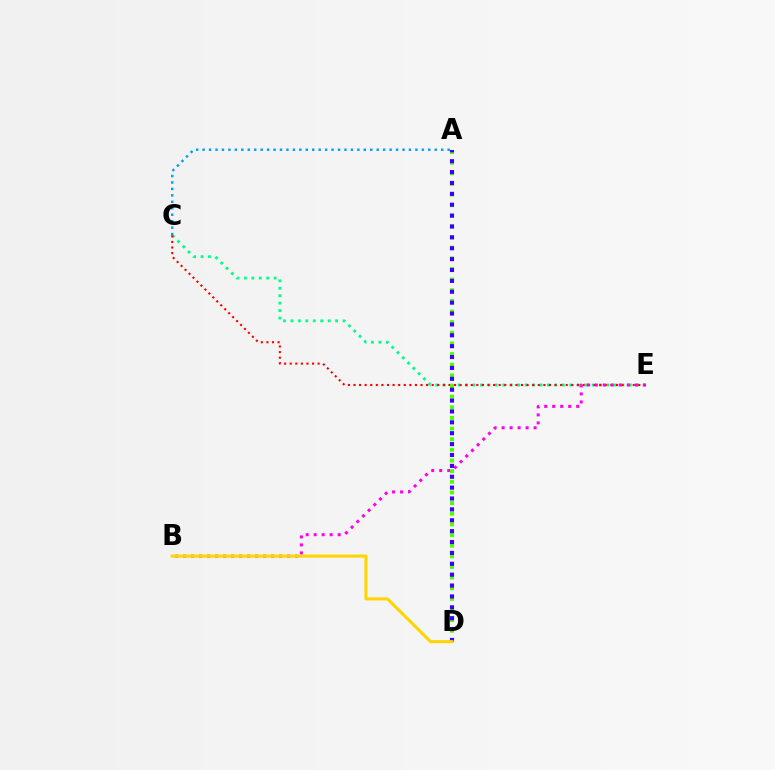{('C', 'E'): [{'color': '#00ff86', 'line_style': 'dotted', 'thickness': 2.02}, {'color': '#ff0000', 'line_style': 'dotted', 'thickness': 1.52}], ('A', 'C'): [{'color': '#009eff', 'line_style': 'dotted', 'thickness': 1.75}], ('B', 'E'): [{'color': '#ff00ed', 'line_style': 'dotted', 'thickness': 2.17}], ('A', 'D'): [{'color': '#4fff00', 'line_style': 'dotted', 'thickness': 2.89}, {'color': '#3700ff', 'line_style': 'dotted', 'thickness': 2.96}], ('B', 'D'): [{'color': '#ffd500', 'line_style': 'solid', 'thickness': 2.21}]}